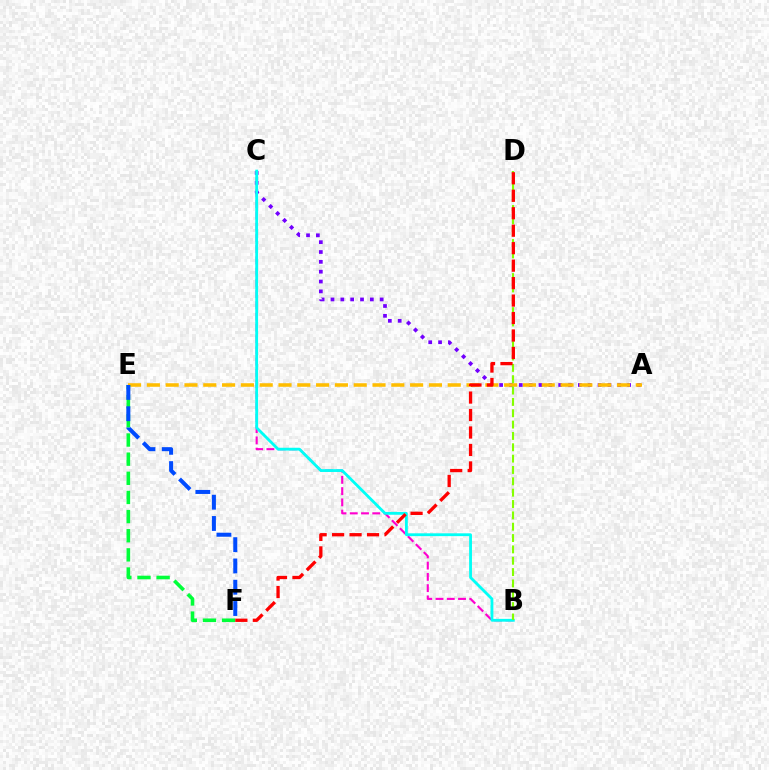{('A', 'C'): [{'color': '#7200ff', 'line_style': 'dotted', 'thickness': 2.67}], ('A', 'E'): [{'color': '#ffbd00', 'line_style': 'dashed', 'thickness': 2.55}], ('B', 'C'): [{'color': '#ff00cf', 'line_style': 'dashed', 'thickness': 1.53}, {'color': '#00fff6', 'line_style': 'solid', 'thickness': 2.03}], ('B', 'D'): [{'color': '#84ff00', 'line_style': 'dashed', 'thickness': 1.54}], ('E', 'F'): [{'color': '#00ff39', 'line_style': 'dashed', 'thickness': 2.6}, {'color': '#004bff', 'line_style': 'dashed', 'thickness': 2.89}], ('D', 'F'): [{'color': '#ff0000', 'line_style': 'dashed', 'thickness': 2.37}]}